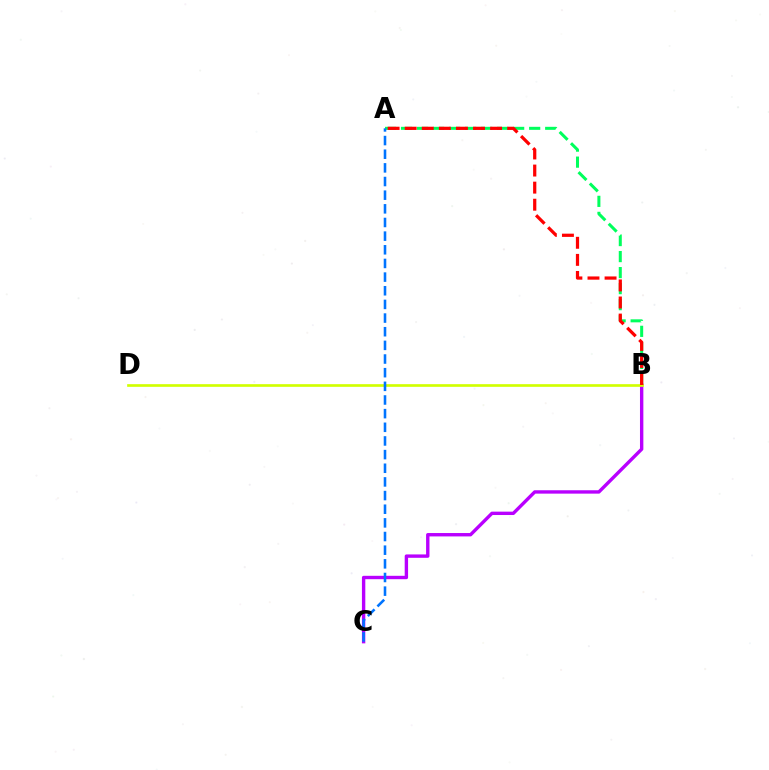{('B', 'C'): [{'color': '#b900ff', 'line_style': 'solid', 'thickness': 2.43}], ('A', 'B'): [{'color': '#00ff5c', 'line_style': 'dashed', 'thickness': 2.18}, {'color': '#ff0000', 'line_style': 'dashed', 'thickness': 2.32}], ('B', 'D'): [{'color': '#d1ff00', 'line_style': 'solid', 'thickness': 1.92}], ('A', 'C'): [{'color': '#0074ff', 'line_style': 'dashed', 'thickness': 1.85}]}